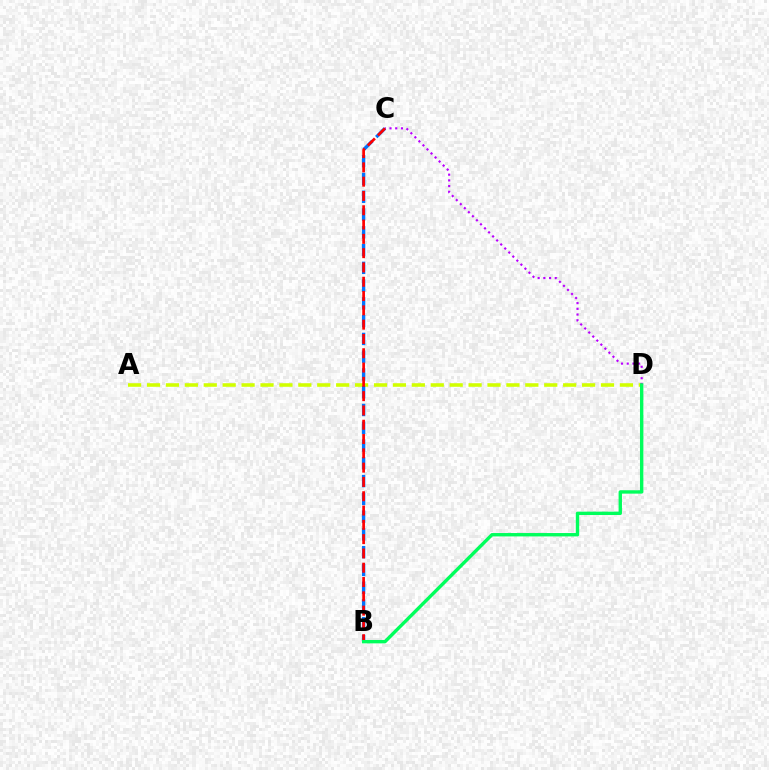{('A', 'D'): [{'color': '#d1ff00', 'line_style': 'dashed', 'thickness': 2.57}], ('C', 'D'): [{'color': '#b900ff', 'line_style': 'dotted', 'thickness': 1.55}], ('B', 'C'): [{'color': '#0074ff', 'line_style': 'dashed', 'thickness': 2.41}, {'color': '#ff0000', 'line_style': 'dashed', 'thickness': 1.94}], ('B', 'D'): [{'color': '#00ff5c', 'line_style': 'solid', 'thickness': 2.43}]}